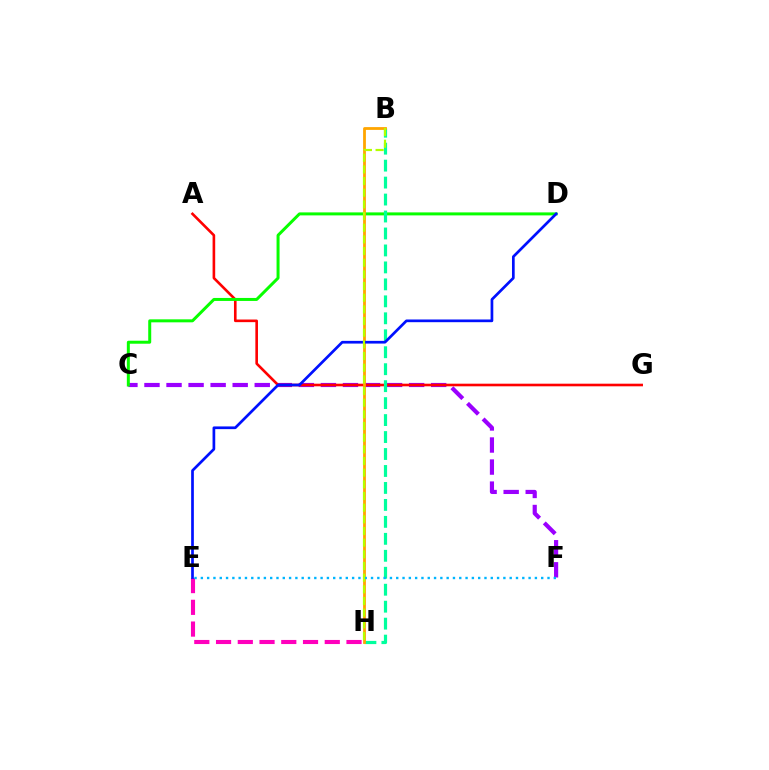{('C', 'F'): [{'color': '#9b00ff', 'line_style': 'dashed', 'thickness': 3.0}], ('E', 'H'): [{'color': '#ff00bd', 'line_style': 'dashed', 'thickness': 2.95}], ('A', 'G'): [{'color': '#ff0000', 'line_style': 'solid', 'thickness': 1.89}], ('C', 'D'): [{'color': '#08ff00', 'line_style': 'solid', 'thickness': 2.15}], ('B', 'H'): [{'color': '#00ff9d', 'line_style': 'dashed', 'thickness': 2.3}, {'color': '#ffa500', 'line_style': 'solid', 'thickness': 2.01}, {'color': '#b3ff00', 'line_style': 'dashed', 'thickness': 1.58}], ('E', 'F'): [{'color': '#00b5ff', 'line_style': 'dotted', 'thickness': 1.71}], ('D', 'E'): [{'color': '#0010ff', 'line_style': 'solid', 'thickness': 1.94}]}